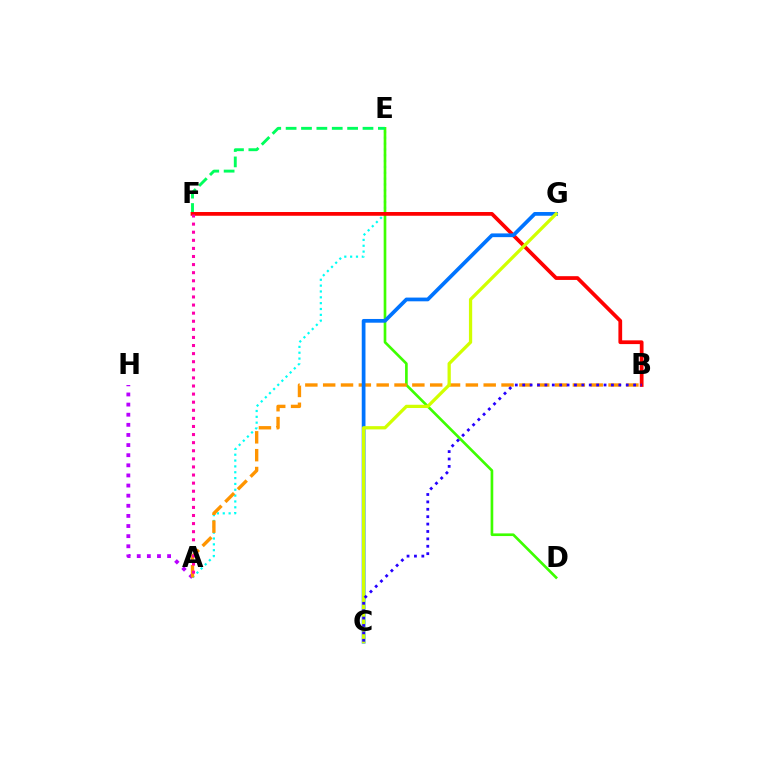{('A', 'E'): [{'color': '#00fff6', 'line_style': 'dotted', 'thickness': 1.59}], ('D', 'E'): [{'color': '#3dff00', 'line_style': 'solid', 'thickness': 1.92}], ('A', 'H'): [{'color': '#b900ff', 'line_style': 'dotted', 'thickness': 2.75}], ('A', 'B'): [{'color': '#ff9400', 'line_style': 'dashed', 'thickness': 2.42}], ('E', 'F'): [{'color': '#00ff5c', 'line_style': 'dashed', 'thickness': 2.09}], ('B', 'F'): [{'color': '#ff0000', 'line_style': 'solid', 'thickness': 2.69}], ('C', 'G'): [{'color': '#0074ff', 'line_style': 'solid', 'thickness': 2.69}, {'color': '#d1ff00', 'line_style': 'solid', 'thickness': 2.35}], ('A', 'F'): [{'color': '#ff00ac', 'line_style': 'dotted', 'thickness': 2.2}], ('B', 'C'): [{'color': '#2500ff', 'line_style': 'dotted', 'thickness': 2.01}]}